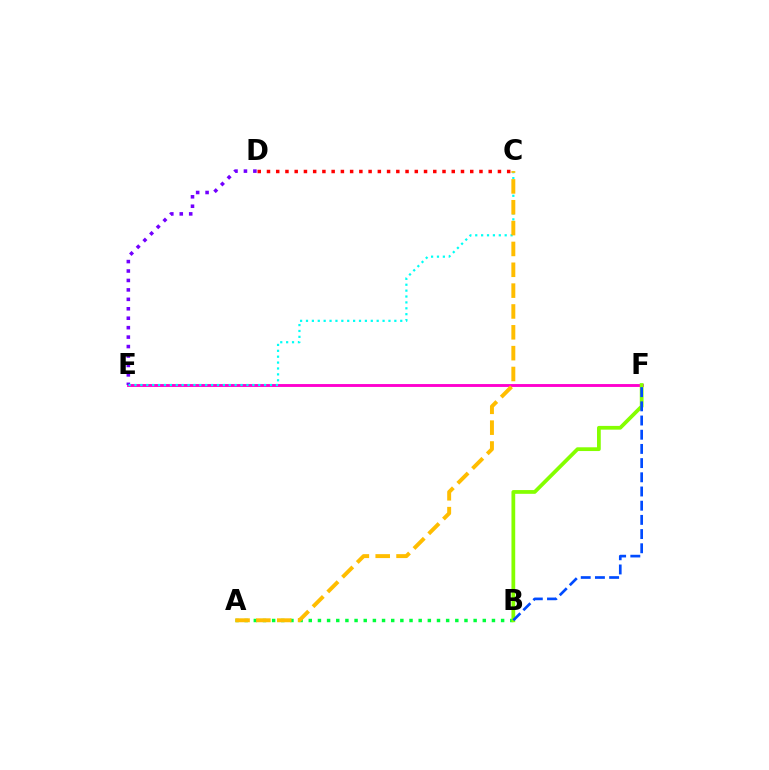{('E', 'F'): [{'color': '#ff00cf', 'line_style': 'solid', 'thickness': 2.08}], ('A', 'B'): [{'color': '#00ff39', 'line_style': 'dotted', 'thickness': 2.49}], ('D', 'E'): [{'color': '#7200ff', 'line_style': 'dotted', 'thickness': 2.57}], ('C', 'E'): [{'color': '#00fff6', 'line_style': 'dotted', 'thickness': 1.6}], ('A', 'C'): [{'color': '#ffbd00', 'line_style': 'dashed', 'thickness': 2.83}], ('B', 'F'): [{'color': '#84ff00', 'line_style': 'solid', 'thickness': 2.7}, {'color': '#004bff', 'line_style': 'dashed', 'thickness': 1.93}], ('C', 'D'): [{'color': '#ff0000', 'line_style': 'dotted', 'thickness': 2.51}]}